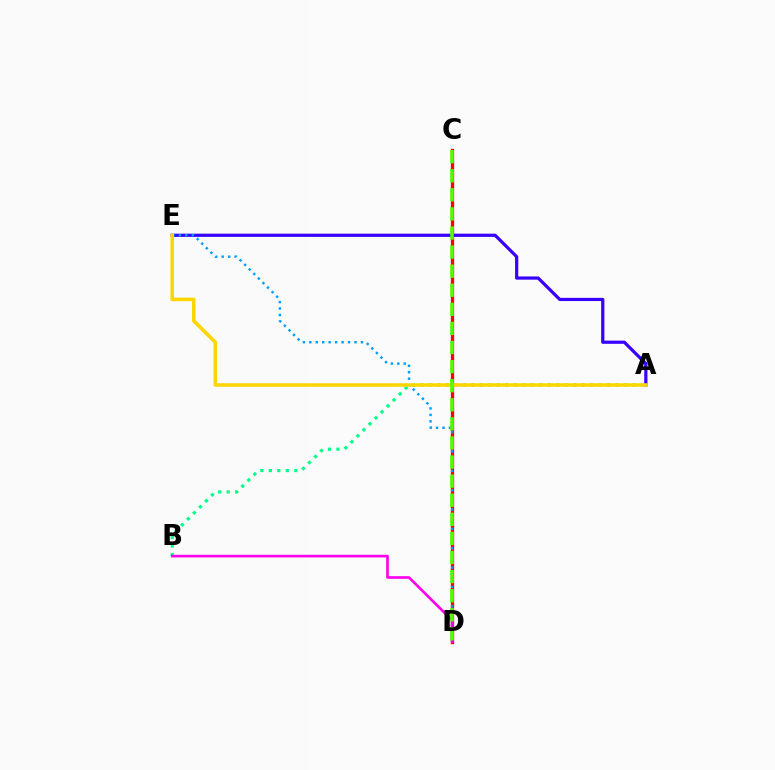{('C', 'D'): [{'color': '#ff0000', 'line_style': 'solid', 'thickness': 2.38}, {'color': '#4fff00', 'line_style': 'dashed', 'thickness': 2.59}], ('A', 'B'): [{'color': '#00ff86', 'line_style': 'dotted', 'thickness': 2.31}], ('A', 'E'): [{'color': '#3700ff', 'line_style': 'solid', 'thickness': 2.31}, {'color': '#ffd500', 'line_style': 'solid', 'thickness': 2.53}], ('D', 'E'): [{'color': '#009eff', 'line_style': 'dotted', 'thickness': 1.75}], ('B', 'D'): [{'color': '#ff00ed', 'line_style': 'solid', 'thickness': 1.91}]}